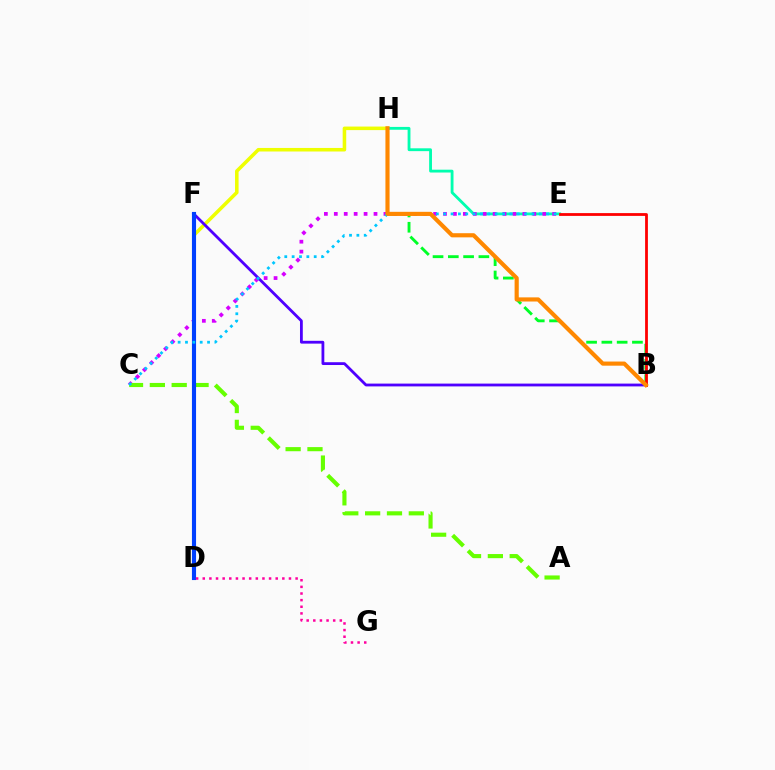{('D', 'H'): [{'color': '#eeff00', 'line_style': 'solid', 'thickness': 2.55}], ('B', 'H'): [{'color': '#00ff27', 'line_style': 'dashed', 'thickness': 2.08}, {'color': '#ff8800', 'line_style': 'solid', 'thickness': 2.98}], ('E', 'H'): [{'color': '#00ffaf', 'line_style': 'solid', 'thickness': 2.04}], ('C', 'E'): [{'color': '#d600ff', 'line_style': 'dotted', 'thickness': 2.7}, {'color': '#00c7ff', 'line_style': 'dotted', 'thickness': 2.0}], ('B', 'F'): [{'color': '#4f00ff', 'line_style': 'solid', 'thickness': 2.02}], ('B', 'E'): [{'color': '#ff0000', 'line_style': 'solid', 'thickness': 2.01}], ('A', 'C'): [{'color': '#66ff00', 'line_style': 'dashed', 'thickness': 2.97}], ('D', 'F'): [{'color': '#003fff', 'line_style': 'solid', 'thickness': 2.96}], ('D', 'G'): [{'color': '#ff00a0', 'line_style': 'dotted', 'thickness': 1.8}]}